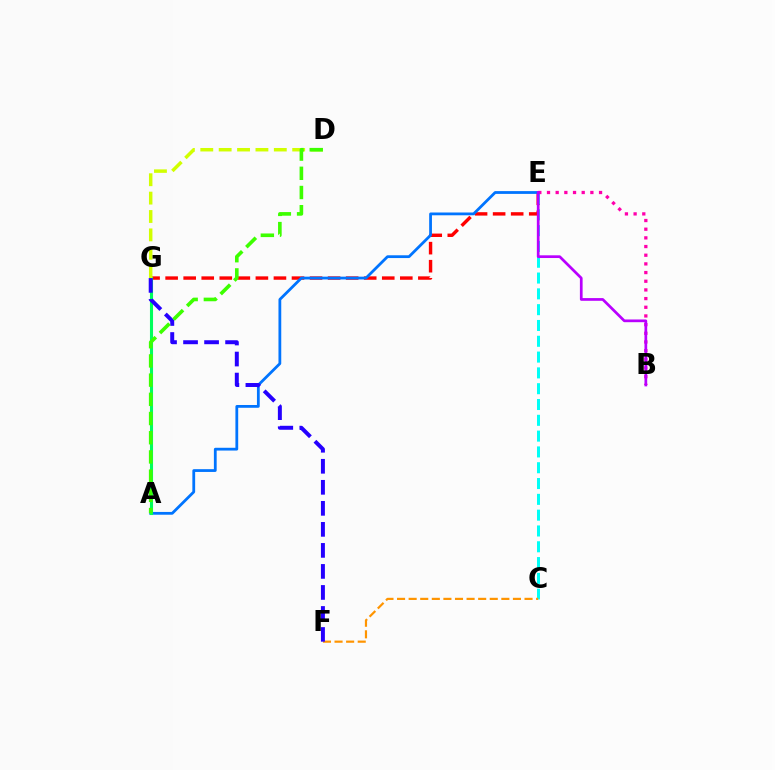{('E', 'G'): [{'color': '#ff0000', 'line_style': 'dashed', 'thickness': 2.45}], ('A', 'E'): [{'color': '#0074ff', 'line_style': 'solid', 'thickness': 2.0}], ('C', 'E'): [{'color': '#00fff6', 'line_style': 'dashed', 'thickness': 2.15}], ('B', 'E'): [{'color': '#ff00ac', 'line_style': 'dotted', 'thickness': 2.36}, {'color': '#b900ff', 'line_style': 'solid', 'thickness': 1.95}], ('A', 'G'): [{'color': '#00ff5c', 'line_style': 'solid', 'thickness': 2.22}], ('C', 'F'): [{'color': '#ff9400', 'line_style': 'dashed', 'thickness': 1.57}], ('F', 'G'): [{'color': '#2500ff', 'line_style': 'dashed', 'thickness': 2.86}], ('D', 'G'): [{'color': '#d1ff00', 'line_style': 'dashed', 'thickness': 2.5}], ('A', 'D'): [{'color': '#3dff00', 'line_style': 'dashed', 'thickness': 2.61}]}